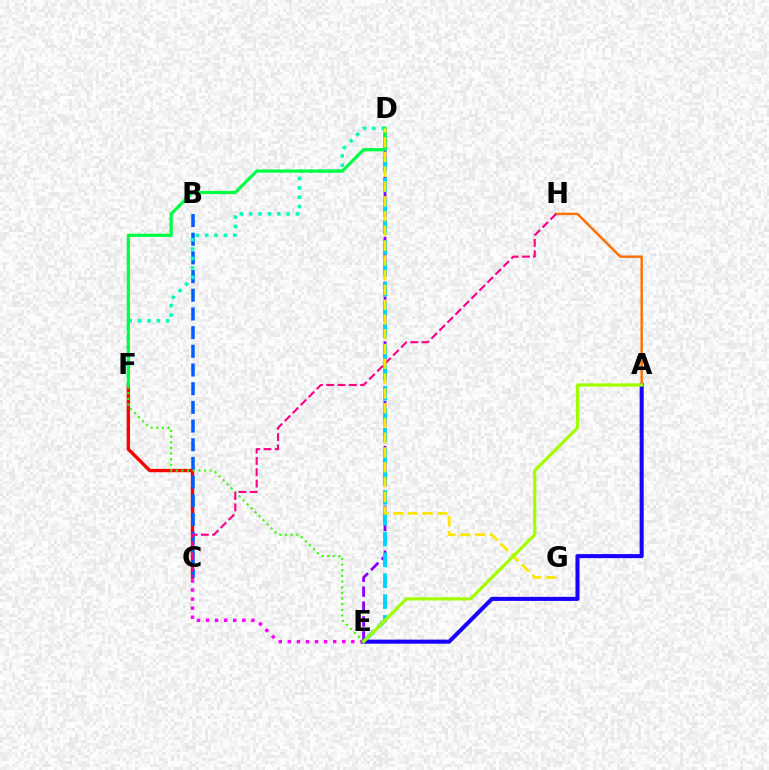{('D', 'E'): [{'color': '#8a00ff', 'line_style': 'dashed', 'thickness': 2.03}, {'color': '#00d3ff', 'line_style': 'dashed', 'thickness': 2.83}], ('C', 'F'): [{'color': '#ff0000', 'line_style': 'solid', 'thickness': 2.43}], ('C', 'E'): [{'color': '#fa00f9', 'line_style': 'dotted', 'thickness': 2.46}], ('B', 'C'): [{'color': '#005dff', 'line_style': 'dashed', 'thickness': 2.54}], ('D', 'F'): [{'color': '#00ffbb', 'line_style': 'dotted', 'thickness': 2.54}, {'color': '#00ff45', 'line_style': 'solid', 'thickness': 2.33}], ('A', 'E'): [{'color': '#1900ff', 'line_style': 'solid', 'thickness': 2.92}, {'color': '#a2ff00', 'line_style': 'solid', 'thickness': 2.31}], ('E', 'F'): [{'color': '#31ff00', 'line_style': 'dotted', 'thickness': 1.54}], ('A', 'H'): [{'color': '#ff7000', 'line_style': 'solid', 'thickness': 1.76}], ('C', 'H'): [{'color': '#ff0088', 'line_style': 'dashed', 'thickness': 1.54}], ('D', 'G'): [{'color': '#ffe600', 'line_style': 'dashed', 'thickness': 2.01}]}